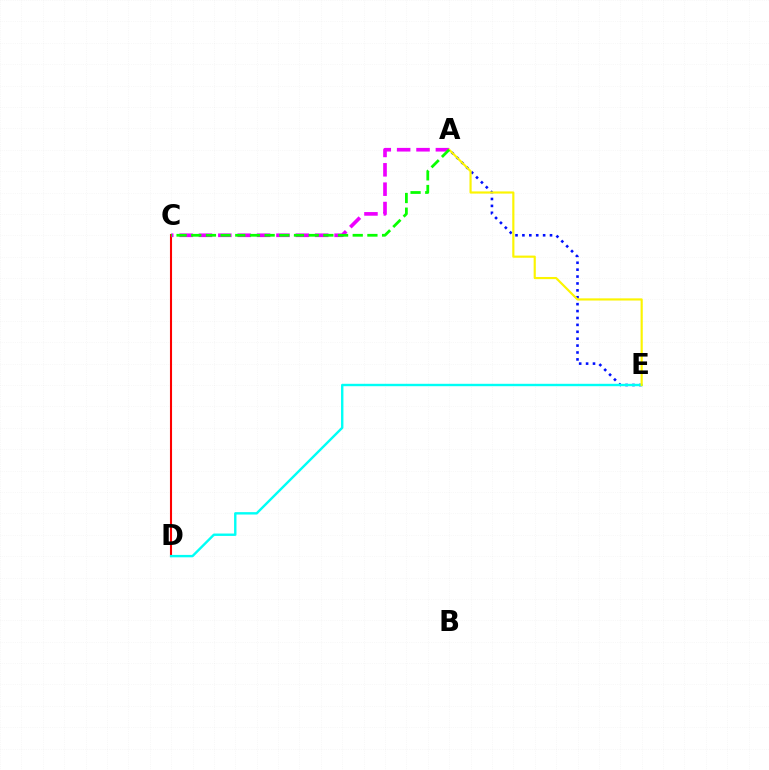{('C', 'D'): [{'color': '#ff0000', 'line_style': 'solid', 'thickness': 1.51}], ('A', 'E'): [{'color': '#0010ff', 'line_style': 'dotted', 'thickness': 1.88}, {'color': '#fcf500', 'line_style': 'solid', 'thickness': 1.55}], ('D', 'E'): [{'color': '#00fff6', 'line_style': 'solid', 'thickness': 1.73}], ('A', 'C'): [{'color': '#ee00ff', 'line_style': 'dashed', 'thickness': 2.63}, {'color': '#08ff00', 'line_style': 'dashed', 'thickness': 1.99}]}